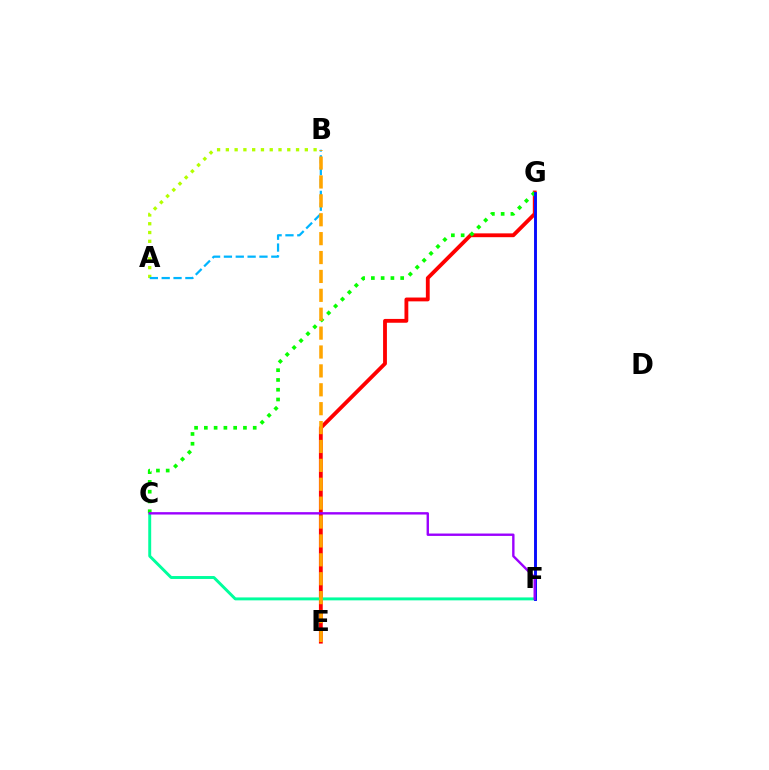{('A', 'B'): [{'color': '#b3ff00', 'line_style': 'dotted', 'thickness': 2.38}, {'color': '#00b5ff', 'line_style': 'dashed', 'thickness': 1.61}], ('E', 'G'): [{'color': '#ff0000', 'line_style': 'solid', 'thickness': 2.76}], ('F', 'G'): [{'color': '#ff00bd', 'line_style': 'solid', 'thickness': 1.9}, {'color': '#0010ff', 'line_style': 'solid', 'thickness': 2.02}], ('C', 'F'): [{'color': '#00ff9d', 'line_style': 'solid', 'thickness': 2.11}, {'color': '#9b00ff', 'line_style': 'solid', 'thickness': 1.72}], ('C', 'G'): [{'color': '#08ff00', 'line_style': 'dotted', 'thickness': 2.66}], ('B', 'E'): [{'color': '#ffa500', 'line_style': 'dashed', 'thickness': 2.57}]}